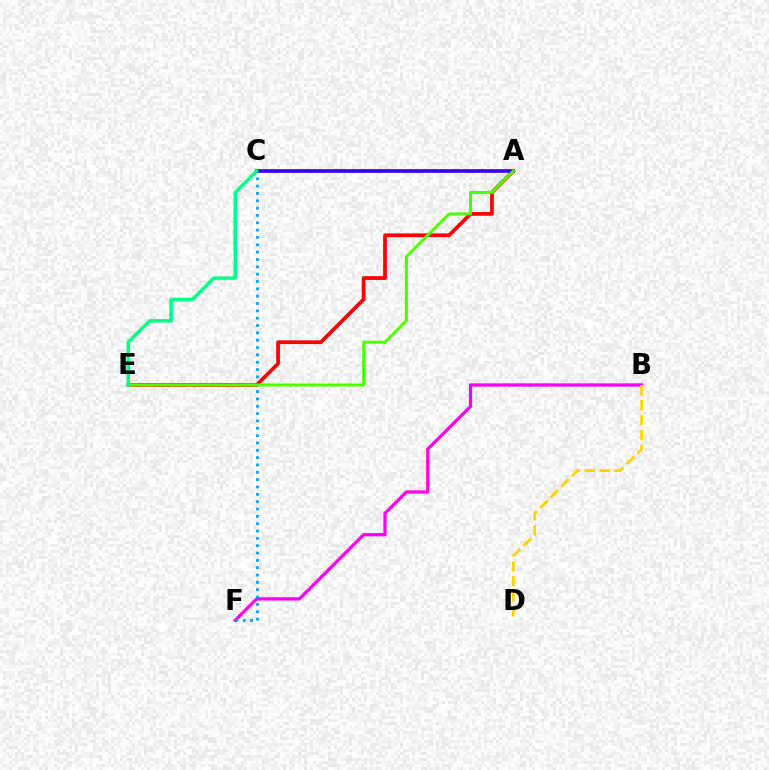{('B', 'F'): [{'color': '#ff00ed', 'line_style': 'solid', 'thickness': 2.34}], ('C', 'F'): [{'color': '#009eff', 'line_style': 'dotted', 'thickness': 1.99}], ('B', 'D'): [{'color': '#ffd500', 'line_style': 'dashed', 'thickness': 2.03}], ('A', 'E'): [{'color': '#ff0000', 'line_style': 'solid', 'thickness': 2.68}, {'color': '#4fff00', 'line_style': 'solid', 'thickness': 2.17}], ('A', 'C'): [{'color': '#3700ff', 'line_style': 'solid', 'thickness': 2.66}], ('C', 'E'): [{'color': '#00ff86', 'line_style': 'solid', 'thickness': 2.49}]}